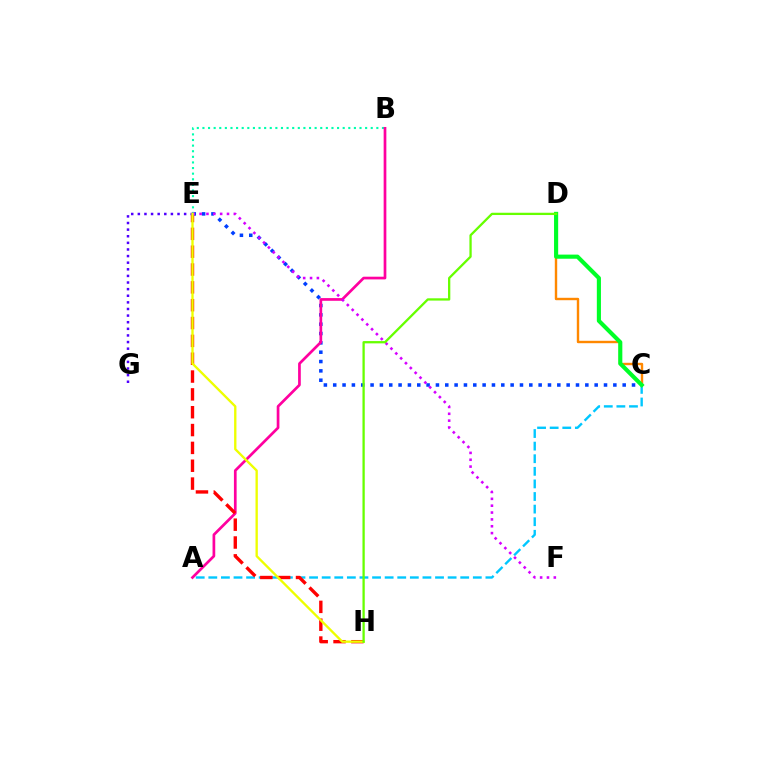{('C', 'E'): [{'color': '#003fff', 'line_style': 'dotted', 'thickness': 2.54}], ('B', 'E'): [{'color': '#00ffaf', 'line_style': 'dotted', 'thickness': 1.52}], ('C', 'D'): [{'color': '#ff8800', 'line_style': 'solid', 'thickness': 1.73}, {'color': '#00ff27', 'line_style': 'solid', 'thickness': 2.97}], ('A', 'B'): [{'color': '#ff00a0', 'line_style': 'solid', 'thickness': 1.95}], ('A', 'C'): [{'color': '#00c7ff', 'line_style': 'dashed', 'thickness': 1.71}], ('E', 'H'): [{'color': '#ff0000', 'line_style': 'dashed', 'thickness': 2.42}, {'color': '#eeff00', 'line_style': 'solid', 'thickness': 1.69}], ('E', 'G'): [{'color': '#4f00ff', 'line_style': 'dotted', 'thickness': 1.8}], ('E', 'F'): [{'color': '#d600ff', 'line_style': 'dotted', 'thickness': 1.86}], ('D', 'H'): [{'color': '#66ff00', 'line_style': 'solid', 'thickness': 1.65}]}